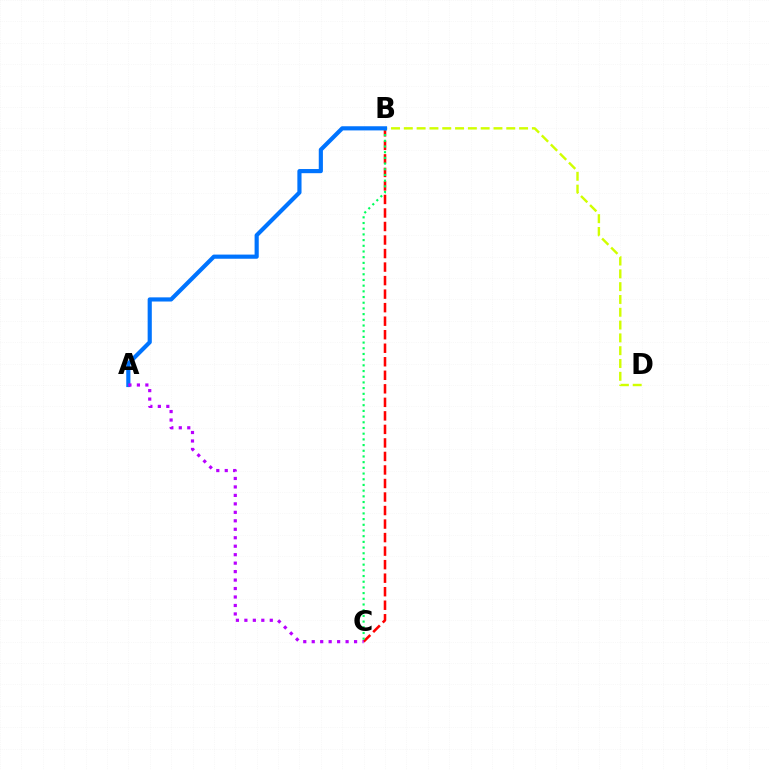{('B', 'C'): [{'color': '#ff0000', 'line_style': 'dashed', 'thickness': 1.84}, {'color': '#00ff5c', 'line_style': 'dotted', 'thickness': 1.55}], ('B', 'D'): [{'color': '#d1ff00', 'line_style': 'dashed', 'thickness': 1.74}], ('A', 'B'): [{'color': '#0074ff', 'line_style': 'solid', 'thickness': 2.99}], ('A', 'C'): [{'color': '#b900ff', 'line_style': 'dotted', 'thickness': 2.3}]}